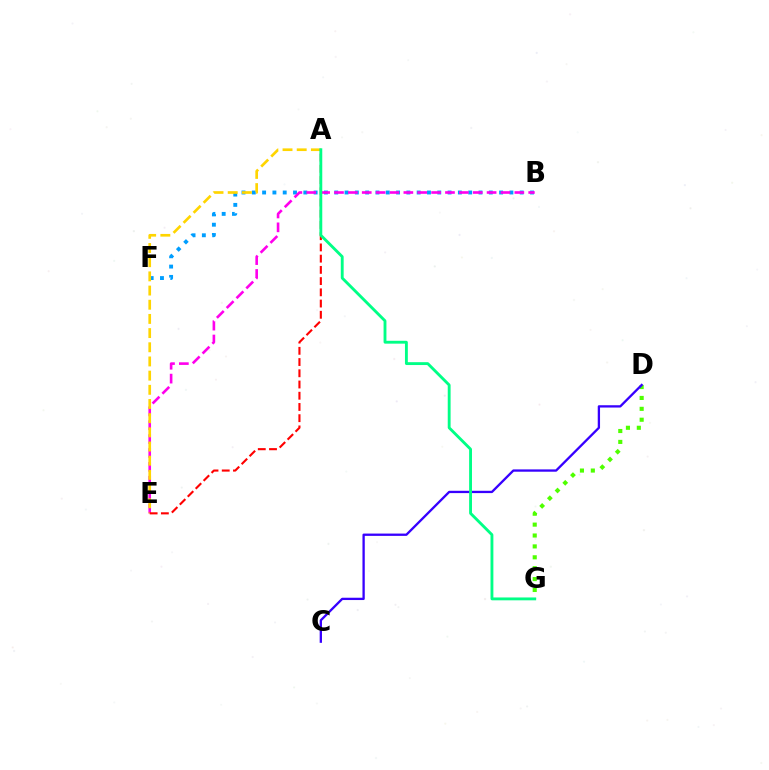{('B', 'F'): [{'color': '#009eff', 'line_style': 'dotted', 'thickness': 2.8}], ('B', 'E'): [{'color': '#ff00ed', 'line_style': 'dashed', 'thickness': 1.88}], ('D', 'G'): [{'color': '#4fff00', 'line_style': 'dotted', 'thickness': 2.96}], ('C', 'D'): [{'color': '#3700ff', 'line_style': 'solid', 'thickness': 1.66}], ('A', 'E'): [{'color': '#ffd500', 'line_style': 'dashed', 'thickness': 1.93}, {'color': '#ff0000', 'line_style': 'dashed', 'thickness': 1.53}], ('A', 'G'): [{'color': '#00ff86', 'line_style': 'solid', 'thickness': 2.06}]}